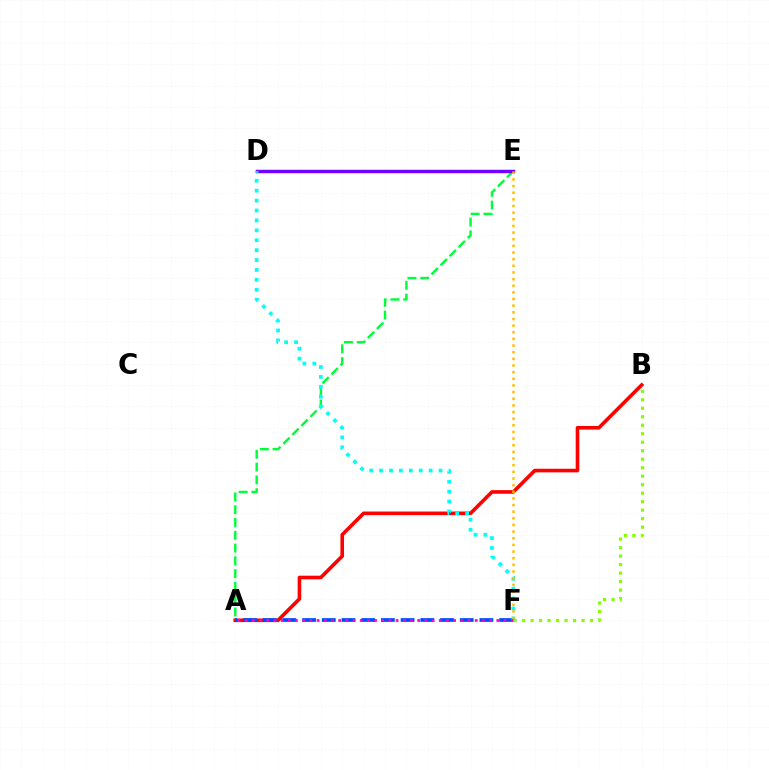{('A', 'B'): [{'color': '#ff0000', 'line_style': 'solid', 'thickness': 2.6}], ('B', 'F'): [{'color': '#84ff00', 'line_style': 'dotted', 'thickness': 2.31}], ('A', 'E'): [{'color': '#00ff39', 'line_style': 'dashed', 'thickness': 1.74}], ('D', 'E'): [{'color': '#7200ff', 'line_style': 'solid', 'thickness': 2.49}], ('A', 'F'): [{'color': '#004bff', 'line_style': 'dashed', 'thickness': 2.68}, {'color': '#ff00cf', 'line_style': 'dotted', 'thickness': 1.95}], ('D', 'F'): [{'color': '#00fff6', 'line_style': 'dotted', 'thickness': 2.69}], ('E', 'F'): [{'color': '#ffbd00', 'line_style': 'dotted', 'thickness': 1.81}]}